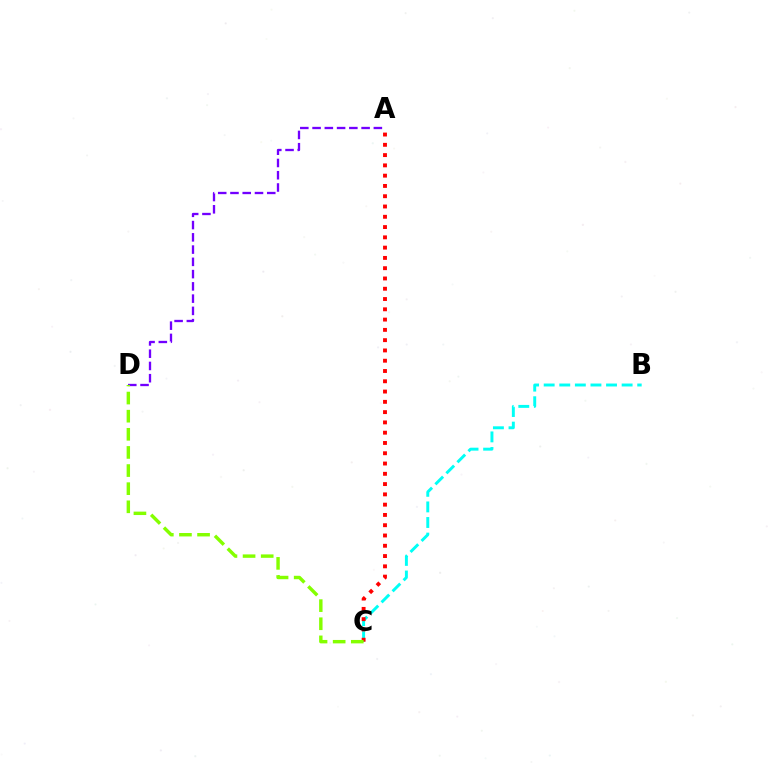{('B', 'C'): [{'color': '#00fff6', 'line_style': 'dashed', 'thickness': 2.12}], ('A', 'D'): [{'color': '#7200ff', 'line_style': 'dashed', 'thickness': 1.67}], ('A', 'C'): [{'color': '#ff0000', 'line_style': 'dotted', 'thickness': 2.79}], ('C', 'D'): [{'color': '#84ff00', 'line_style': 'dashed', 'thickness': 2.46}]}